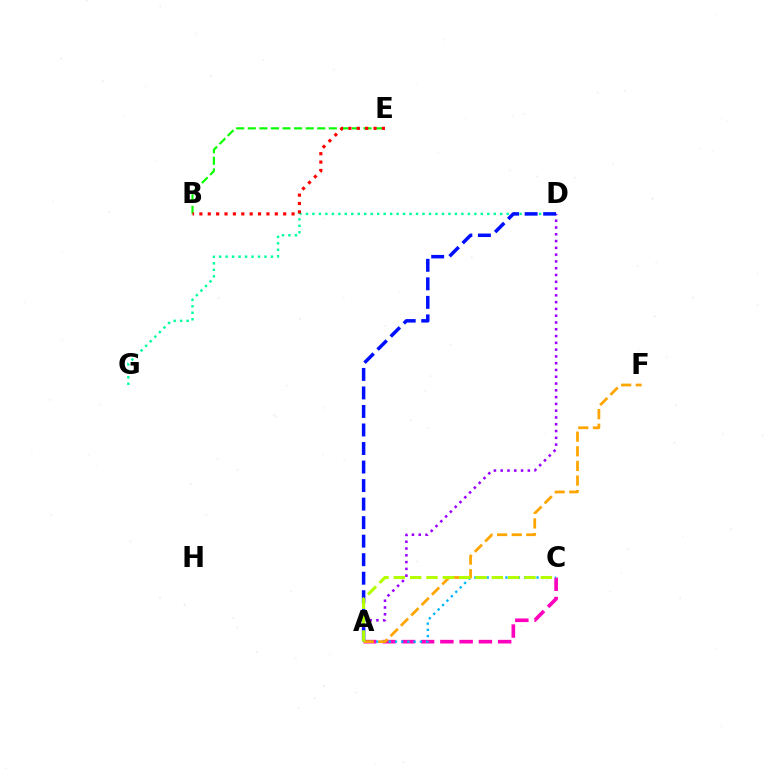{('D', 'G'): [{'color': '#00ff9d', 'line_style': 'dotted', 'thickness': 1.76}], ('A', 'D'): [{'color': '#9b00ff', 'line_style': 'dotted', 'thickness': 1.84}, {'color': '#0010ff', 'line_style': 'dashed', 'thickness': 2.52}], ('B', 'E'): [{'color': '#08ff00', 'line_style': 'dashed', 'thickness': 1.57}, {'color': '#ff0000', 'line_style': 'dotted', 'thickness': 2.28}], ('A', 'C'): [{'color': '#ff00bd', 'line_style': 'dashed', 'thickness': 2.62}, {'color': '#00b5ff', 'line_style': 'dotted', 'thickness': 1.69}, {'color': '#b3ff00', 'line_style': 'dashed', 'thickness': 2.22}], ('A', 'F'): [{'color': '#ffa500', 'line_style': 'dashed', 'thickness': 1.99}]}